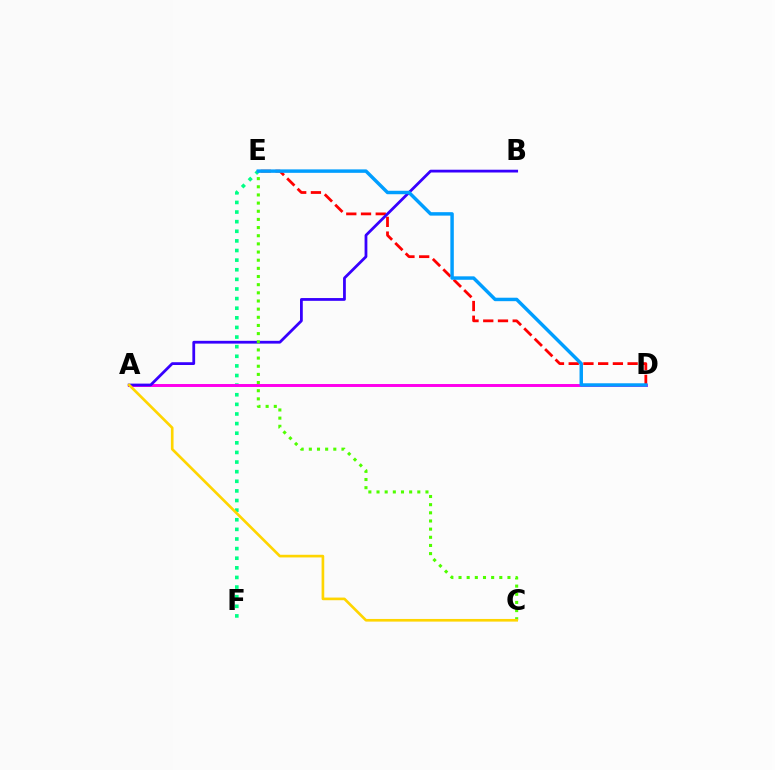{('D', 'E'): [{'color': '#ff0000', 'line_style': 'dashed', 'thickness': 2.0}, {'color': '#009eff', 'line_style': 'solid', 'thickness': 2.49}], ('E', 'F'): [{'color': '#00ff86', 'line_style': 'dotted', 'thickness': 2.61}], ('A', 'D'): [{'color': '#ff00ed', 'line_style': 'solid', 'thickness': 2.12}], ('A', 'B'): [{'color': '#3700ff', 'line_style': 'solid', 'thickness': 2.0}], ('C', 'E'): [{'color': '#4fff00', 'line_style': 'dotted', 'thickness': 2.22}], ('A', 'C'): [{'color': '#ffd500', 'line_style': 'solid', 'thickness': 1.91}]}